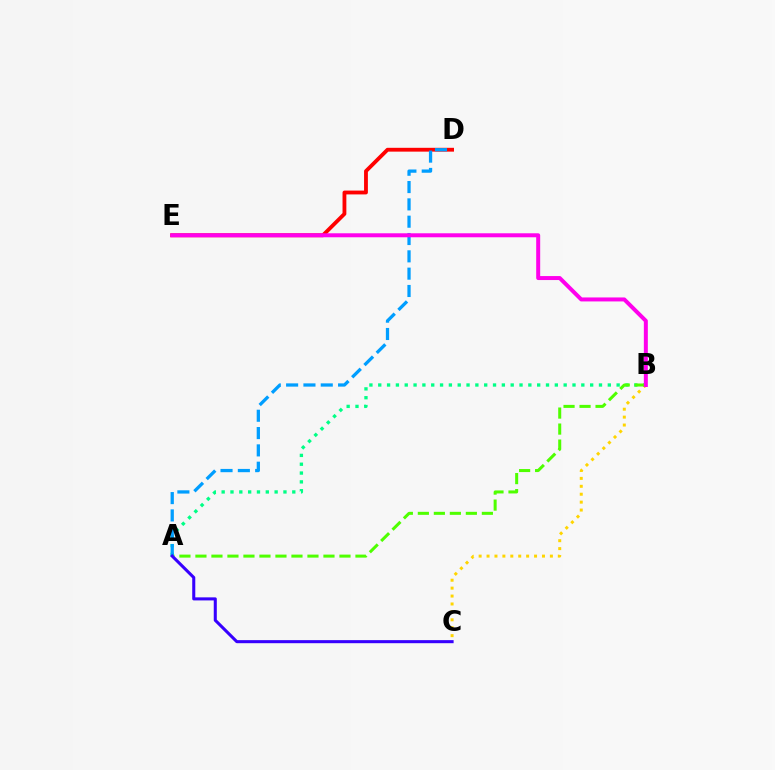{('A', 'B'): [{'color': '#00ff86', 'line_style': 'dotted', 'thickness': 2.4}, {'color': '#4fff00', 'line_style': 'dashed', 'thickness': 2.17}], ('D', 'E'): [{'color': '#ff0000', 'line_style': 'solid', 'thickness': 2.75}], ('B', 'C'): [{'color': '#ffd500', 'line_style': 'dotted', 'thickness': 2.15}], ('A', 'D'): [{'color': '#009eff', 'line_style': 'dashed', 'thickness': 2.35}], ('B', 'E'): [{'color': '#ff00ed', 'line_style': 'solid', 'thickness': 2.87}], ('A', 'C'): [{'color': '#3700ff', 'line_style': 'solid', 'thickness': 2.2}]}